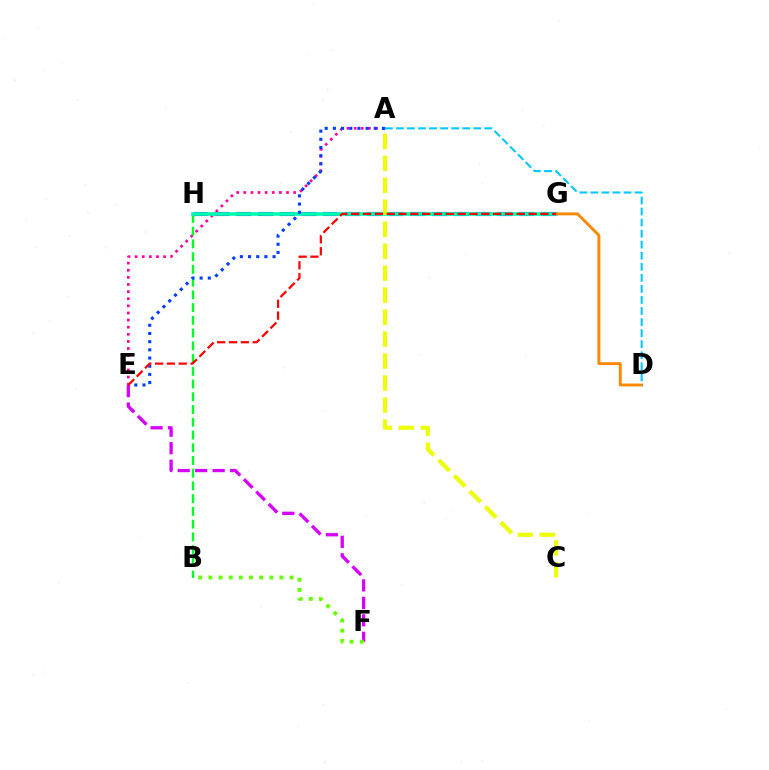{('A', 'E'): [{'color': '#ff00a0', 'line_style': 'dotted', 'thickness': 1.93}, {'color': '#003fff', 'line_style': 'dotted', 'thickness': 2.22}], ('B', 'H'): [{'color': '#00ff27', 'line_style': 'dashed', 'thickness': 1.73}], ('G', 'H'): [{'color': '#4f00ff', 'line_style': 'dashed', 'thickness': 2.96}, {'color': '#00ffaf', 'line_style': 'solid', 'thickness': 2.63}], ('D', 'G'): [{'color': '#ff8800', 'line_style': 'solid', 'thickness': 2.08}], ('E', 'F'): [{'color': '#d600ff', 'line_style': 'dashed', 'thickness': 2.37}], ('A', 'C'): [{'color': '#eeff00', 'line_style': 'dashed', 'thickness': 2.99}], ('E', 'G'): [{'color': '#ff0000', 'line_style': 'dashed', 'thickness': 1.61}], ('B', 'F'): [{'color': '#66ff00', 'line_style': 'dotted', 'thickness': 2.76}], ('A', 'D'): [{'color': '#00c7ff', 'line_style': 'dashed', 'thickness': 1.5}]}